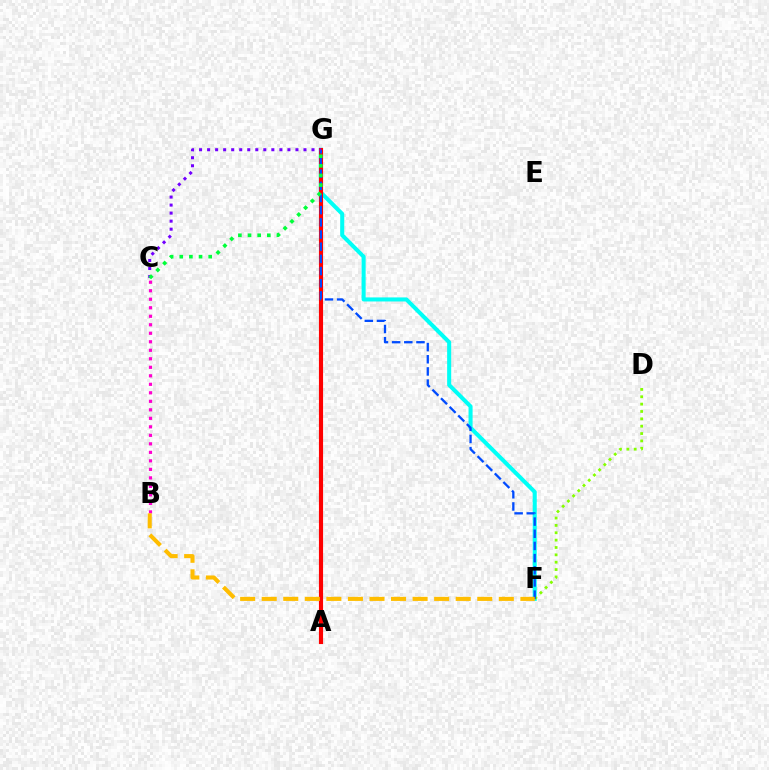{('F', 'G'): [{'color': '#00fff6', 'line_style': 'solid', 'thickness': 2.92}, {'color': '#004bff', 'line_style': 'dashed', 'thickness': 1.65}], ('D', 'F'): [{'color': '#84ff00', 'line_style': 'dotted', 'thickness': 2.0}], ('A', 'G'): [{'color': '#ff0000', 'line_style': 'solid', 'thickness': 2.98}], ('B', 'C'): [{'color': '#ff00cf', 'line_style': 'dotted', 'thickness': 2.31}], ('B', 'F'): [{'color': '#ffbd00', 'line_style': 'dashed', 'thickness': 2.93}], ('C', 'G'): [{'color': '#7200ff', 'line_style': 'dotted', 'thickness': 2.18}, {'color': '#00ff39', 'line_style': 'dotted', 'thickness': 2.62}]}